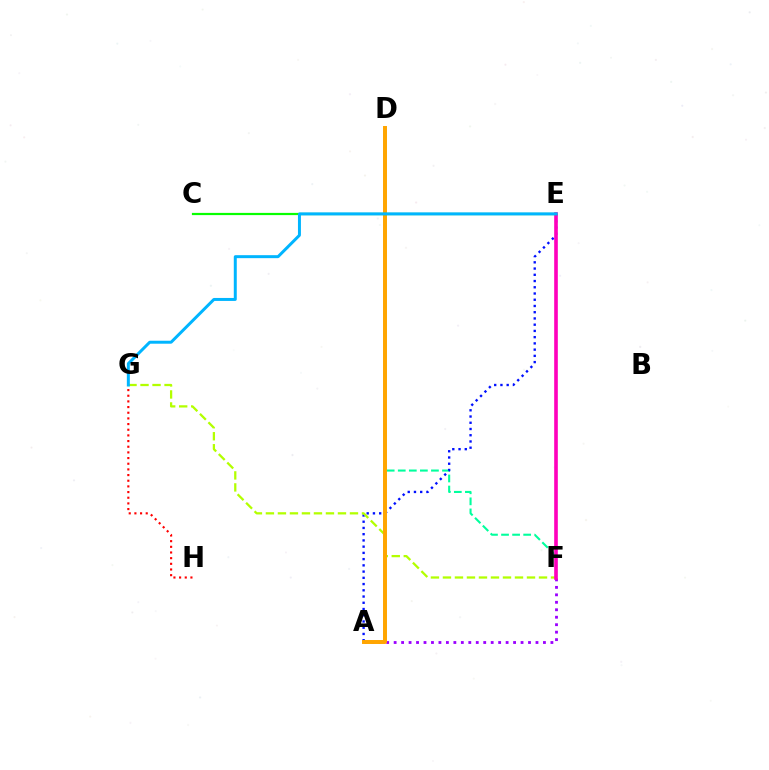{('D', 'F'): [{'color': '#00ff9d', 'line_style': 'dashed', 'thickness': 1.5}], ('A', 'F'): [{'color': '#9b00ff', 'line_style': 'dotted', 'thickness': 2.03}], ('A', 'E'): [{'color': '#0010ff', 'line_style': 'dotted', 'thickness': 1.69}], ('G', 'H'): [{'color': '#ff0000', 'line_style': 'dotted', 'thickness': 1.54}], ('F', 'G'): [{'color': '#b3ff00', 'line_style': 'dashed', 'thickness': 1.63}], ('E', 'F'): [{'color': '#ff00bd', 'line_style': 'solid', 'thickness': 2.62}], ('A', 'D'): [{'color': '#ffa500', 'line_style': 'solid', 'thickness': 2.86}], ('C', 'E'): [{'color': '#08ff00', 'line_style': 'solid', 'thickness': 1.59}], ('E', 'G'): [{'color': '#00b5ff', 'line_style': 'solid', 'thickness': 2.14}]}